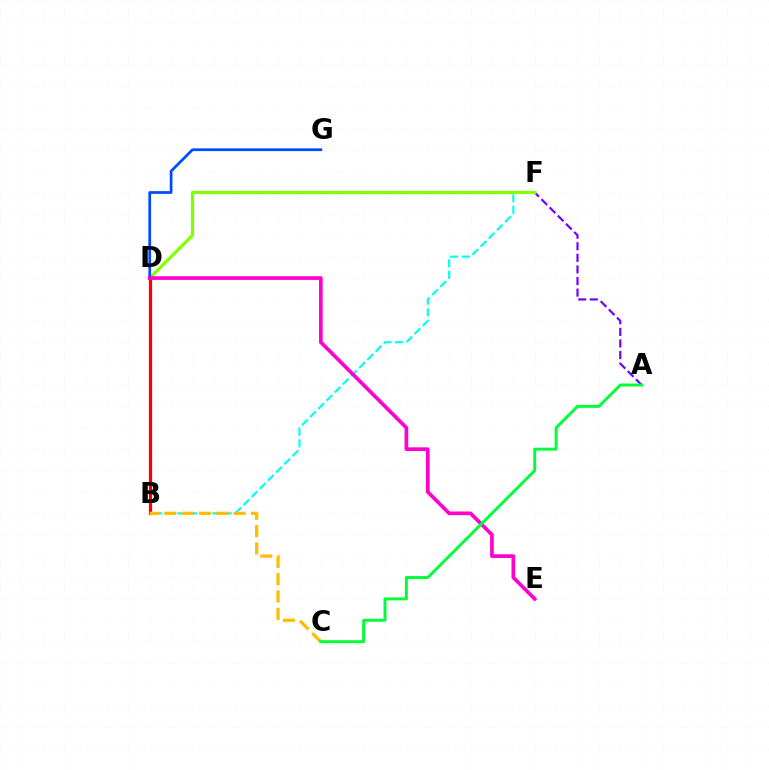{('B', 'F'): [{'color': '#00fff6', 'line_style': 'dashed', 'thickness': 1.57}], ('B', 'D'): [{'color': '#ff0000', 'line_style': 'solid', 'thickness': 2.32}], ('A', 'F'): [{'color': '#7200ff', 'line_style': 'dashed', 'thickness': 1.57}], ('B', 'C'): [{'color': '#ffbd00', 'line_style': 'dashed', 'thickness': 2.36}], ('D', 'F'): [{'color': '#84ff00', 'line_style': 'solid', 'thickness': 2.33}], ('D', 'G'): [{'color': '#004bff', 'line_style': 'solid', 'thickness': 1.97}], ('D', 'E'): [{'color': '#ff00cf', 'line_style': 'solid', 'thickness': 2.64}], ('A', 'C'): [{'color': '#00ff39', 'line_style': 'solid', 'thickness': 2.12}]}